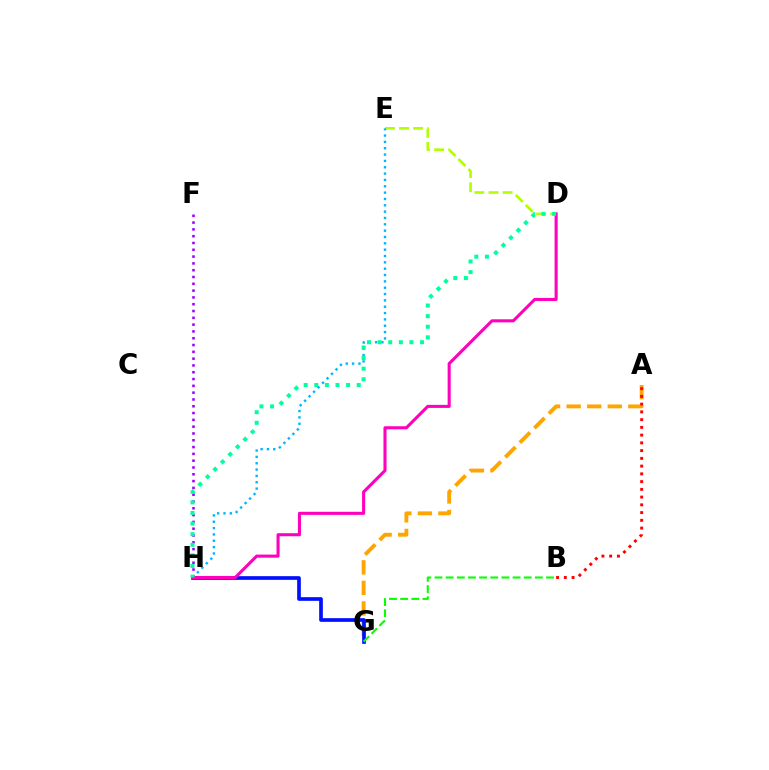{('A', 'G'): [{'color': '#ffa500', 'line_style': 'dashed', 'thickness': 2.79}], ('G', 'H'): [{'color': '#0010ff', 'line_style': 'solid', 'thickness': 2.65}], ('A', 'B'): [{'color': '#ff0000', 'line_style': 'dotted', 'thickness': 2.1}], ('B', 'G'): [{'color': '#08ff00', 'line_style': 'dashed', 'thickness': 1.51}], ('D', 'E'): [{'color': '#b3ff00', 'line_style': 'dashed', 'thickness': 1.92}], ('E', 'H'): [{'color': '#00b5ff', 'line_style': 'dotted', 'thickness': 1.72}], ('F', 'H'): [{'color': '#9b00ff', 'line_style': 'dotted', 'thickness': 1.85}], ('D', 'H'): [{'color': '#ff00bd', 'line_style': 'solid', 'thickness': 2.21}, {'color': '#00ff9d', 'line_style': 'dotted', 'thickness': 2.88}]}